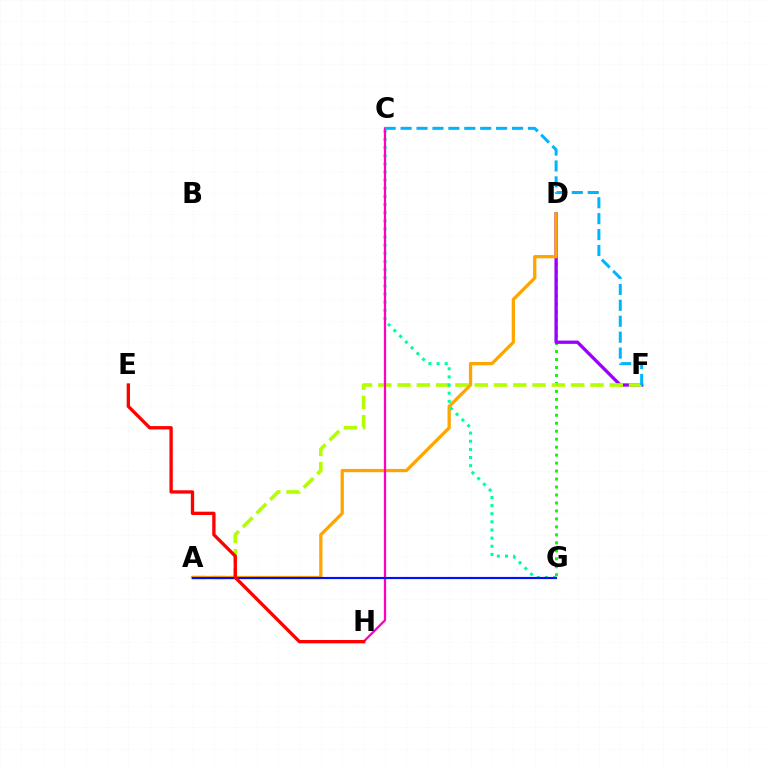{('D', 'G'): [{'color': '#08ff00', 'line_style': 'dotted', 'thickness': 2.17}], ('D', 'F'): [{'color': '#9b00ff', 'line_style': 'solid', 'thickness': 2.39}], ('A', 'F'): [{'color': '#b3ff00', 'line_style': 'dashed', 'thickness': 2.62}], ('A', 'D'): [{'color': '#ffa500', 'line_style': 'solid', 'thickness': 2.36}], ('C', 'G'): [{'color': '#00ff9d', 'line_style': 'dotted', 'thickness': 2.21}], ('C', 'H'): [{'color': '#ff00bd', 'line_style': 'solid', 'thickness': 1.63}], ('A', 'G'): [{'color': '#0010ff', 'line_style': 'solid', 'thickness': 1.55}], ('C', 'F'): [{'color': '#00b5ff', 'line_style': 'dashed', 'thickness': 2.16}], ('E', 'H'): [{'color': '#ff0000', 'line_style': 'solid', 'thickness': 2.39}]}